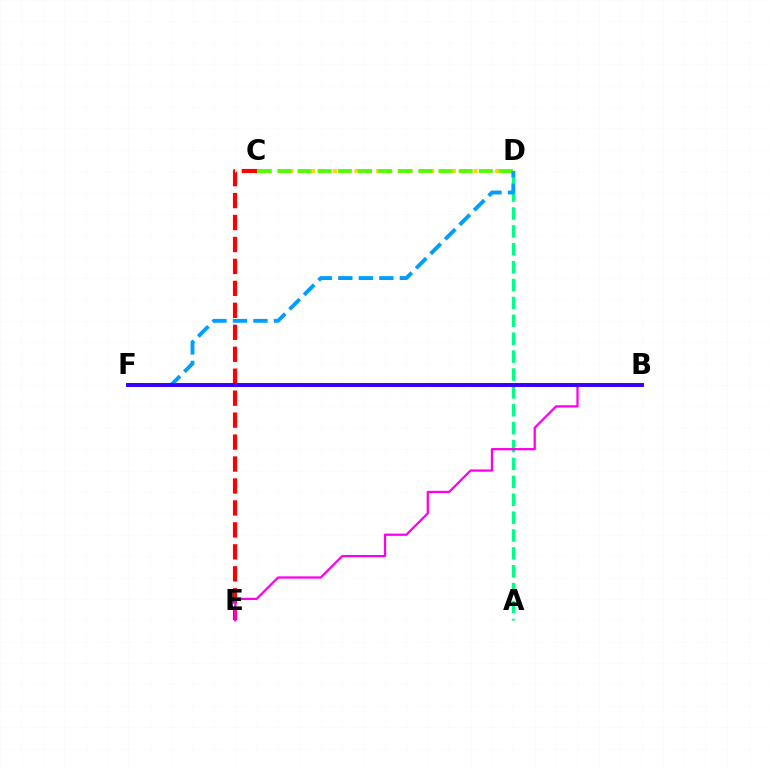{('C', 'E'): [{'color': '#ff0000', 'line_style': 'dashed', 'thickness': 2.98}], ('A', 'D'): [{'color': '#00ff86', 'line_style': 'dashed', 'thickness': 2.43}], ('C', 'D'): [{'color': '#ffd500', 'line_style': 'dotted', 'thickness': 2.94}, {'color': '#4fff00', 'line_style': 'dashed', 'thickness': 2.74}], ('B', 'E'): [{'color': '#ff00ed', 'line_style': 'solid', 'thickness': 1.63}], ('D', 'F'): [{'color': '#009eff', 'line_style': 'dashed', 'thickness': 2.79}], ('B', 'F'): [{'color': '#3700ff', 'line_style': 'solid', 'thickness': 2.83}]}